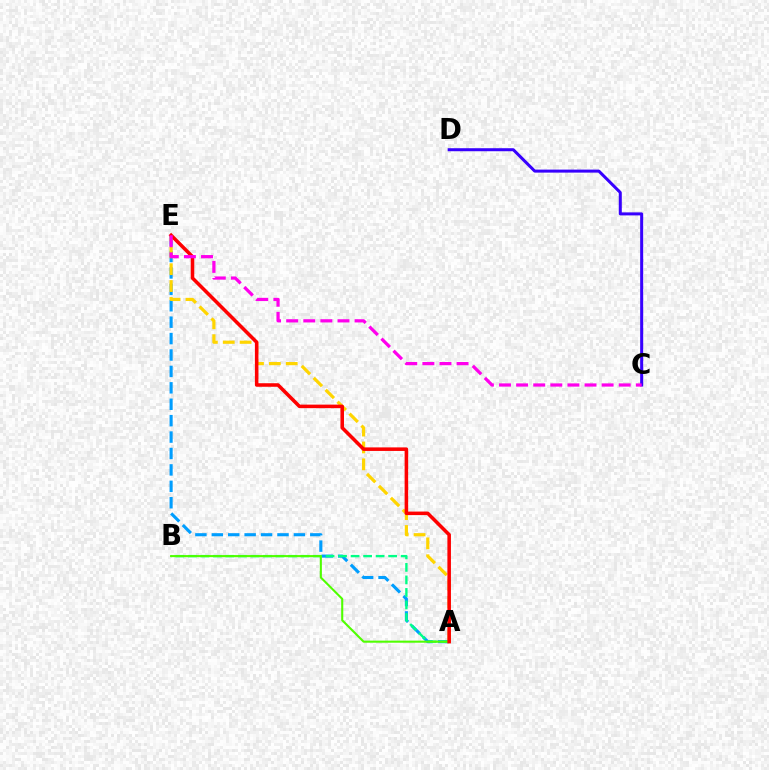{('A', 'E'): [{'color': '#009eff', 'line_style': 'dashed', 'thickness': 2.23}, {'color': '#ffd500', 'line_style': 'dashed', 'thickness': 2.29}, {'color': '#ff0000', 'line_style': 'solid', 'thickness': 2.55}], ('A', 'B'): [{'color': '#00ff86', 'line_style': 'dashed', 'thickness': 1.7}, {'color': '#4fff00', 'line_style': 'solid', 'thickness': 1.5}], ('C', 'D'): [{'color': '#3700ff', 'line_style': 'solid', 'thickness': 2.17}], ('C', 'E'): [{'color': '#ff00ed', 'line_style': 'dashed', 'thickness': 2.32}]}